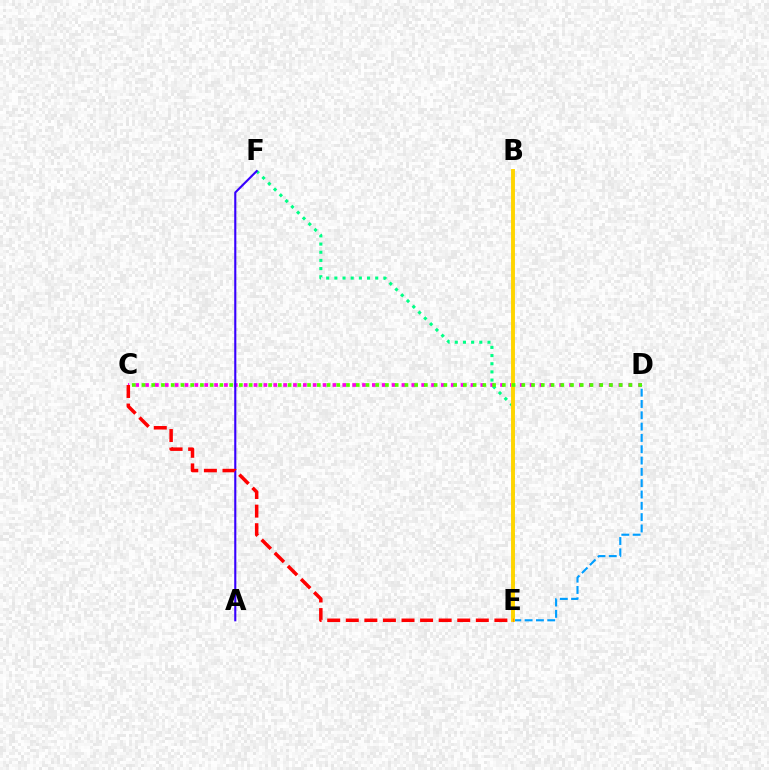{('D', 'E'): [{'color': '#009eff', 'line_style': 'dashed', 'thickness': 1.54}], ('E', 'F'): [{'color': '#00ff86', 'line_style': 'dotted', 'thickness': 2.22}], ('C', 'D'): [{'color': '#ff00ed', 'line_style': 'dotted', 'thickness': 2.68}, {'color': '#4fff00', 'line_style': 'dotted', 'thickness': 2.65}], ('A', 'F'): [{'color': '#3700ff', 'line_style': 'solid', 'thickness': 1.52}], ('B', 'E'): [{'color': '#ffd500', 'line_style': 'solid', 'thickness': 2.8}], ('C', 'E'): [{'color': '#ff0000', 'line_style': 'dashed', 'thickness': 2.52}]}